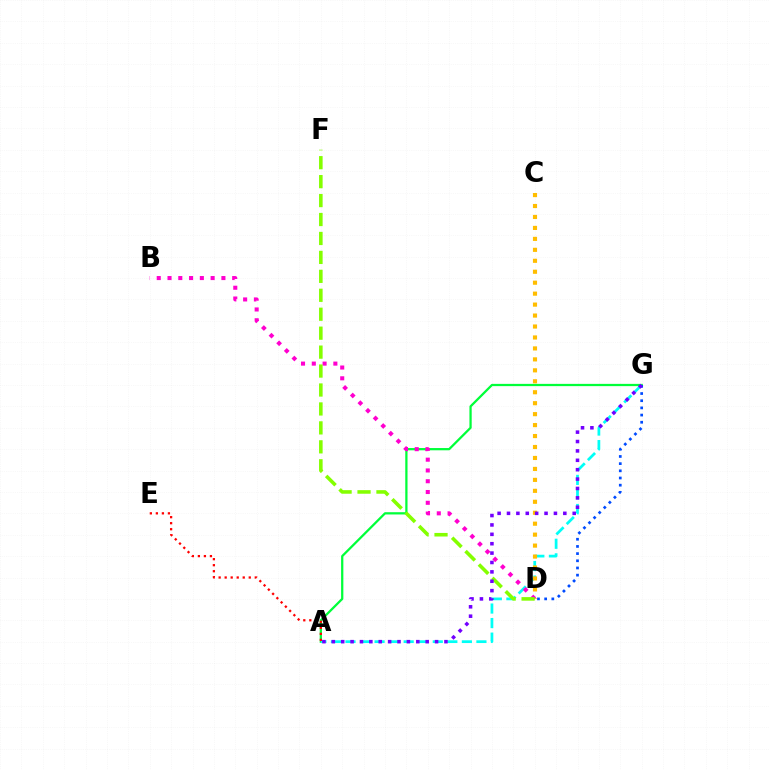{('A', 'G'): [{'color': '#00ff39', 'line_style': 'solid', 'thickness': 1.63}, {'color': '#00fff6', 'line_style': 'dashed', 'thickness': 1.98}, {'color': '#7200ff', 'line_style': 'dotted', 'thickness': 2.55}], ('C', 'D'): [{'color': '#ffbd00', 'line_style': 'dotted', 'thickness': 2.98}], ('B', 'D'): [{'color': '#ff00cf', 'line_style': 'dotted', 'thickness': 2.93}], ('A', 'E'): [{'color': '#ff0000', 'line_style': 'dotted', 'thickness': 1.64}], ('D', 'G'): [{'color': '#004bff', 'line_style': 'dotted', 'thickness': 1.95}], ('D', 'F'): [{'color': '#84ff00', 'line_style': 'dashed', 'thickness': 2.57}]}